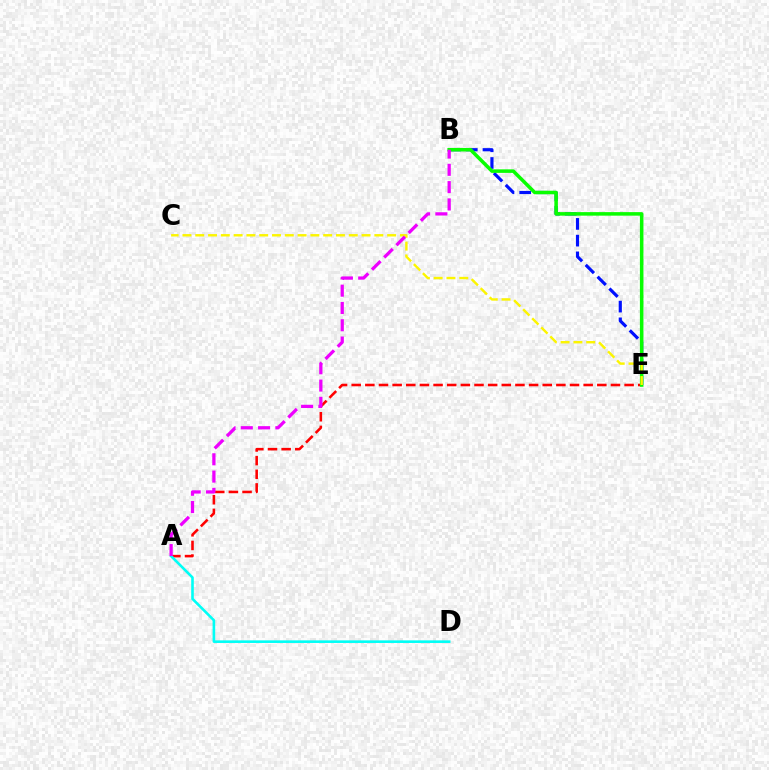{('A', 'E'): [{'color': '#ff0000', 'line_style': 'dashed', 'thickness': 1.85}], ('B', 'E'): [{'color': '#0010ff', 'line_style': 'dashed', 'thickness': 2.27}, {'color': '#08ff00', 'line_style': 'solid', 'thickness': 2.54}], ('A', 'D'): [{'color': '#00fff6', 'line_style': 'solid', 'thickness': 1.87}], ('C', 'E'): [{'color': '#fcf500', 'line_style': 'dashed', 'thickness': 1.74}], ('A', 'B'): [{'color': '#ee00ff', 'line_style': 'dashed', 'thickness': 2.35}]}